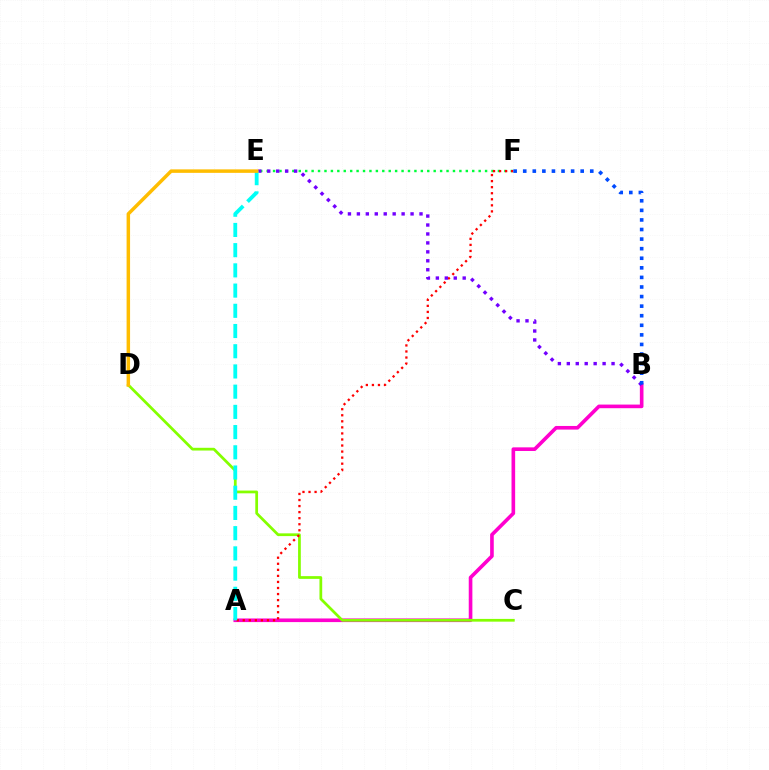{('A', 'B'): [{'color': '#ff00cf', 'line_style': 'solid', 'thickness': 2.61}], ('E', 'F'): [{'color': '#00ff39', 'line_style': 'dotted', 'thickness': 1.75}], ('C', 'D'): [{'color': '#84ff00', 'line_style': 'solid', 'thickness': 1.98}], ('A', 'F'): [{'color': '#ff0000', 'line_style': 'dotted', 'thickness': 1.64}], ('B', 'E'): [{'color': '#7200ff', 'line_style': 'dotted', 'thickness': 2.43}], ('B', 'F'): [{'color': '#004bff', 'line_style': 'dotted', 'thickness': 2.6}], ('A', 'E'): [{'color': '#00fff6', 'line_style': 'dashed', 'thickness': 2.75}], ('D', 'E'): [{'color': '#ffbd00', 'line_style': 'solid', 'thickness': 2.51}]}